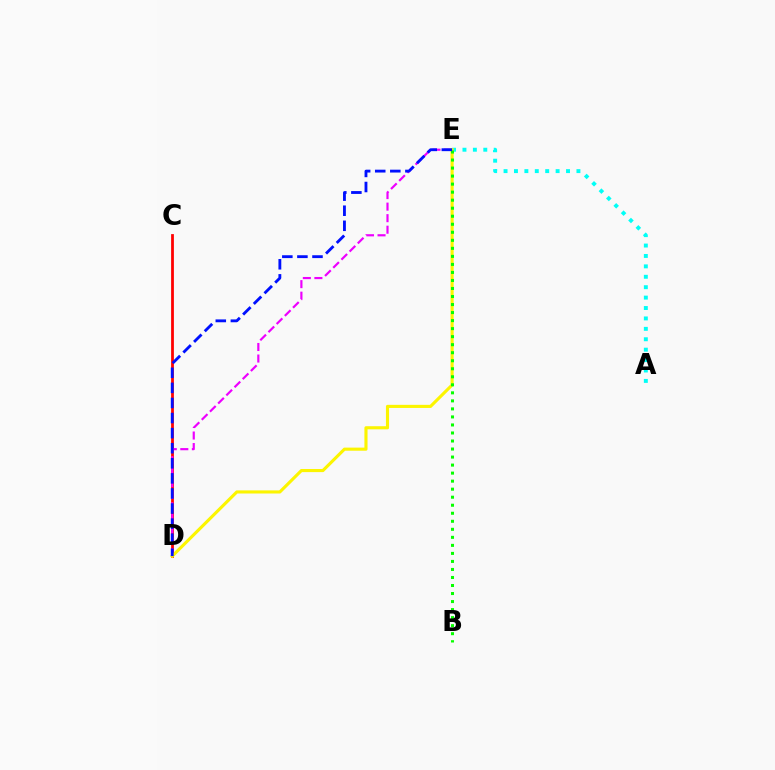{('C', 'D'): [{'color': '#ff0000', 'line_style': 'solid', 'thickness': 2.0}], ('A', 'E'): [{'color': '#00fff6', 'line_style': 'dotted', 'thickness': 2.83}], ('D', 'E'): [{'color': '#ee00ff', 'line_style': 'dashed', 'thickness': 1.57}, {'color': '#fcf500', 'line_style': 'solid', 'thickness': 2.24}, {'color': '#0010ff', 'line_style': 'dashed', 'thickness': 2.05}], ('B', 'E'): [{'color': '#08ff00', 'line_style': 'dotted', 'thickness': 2.18}]}